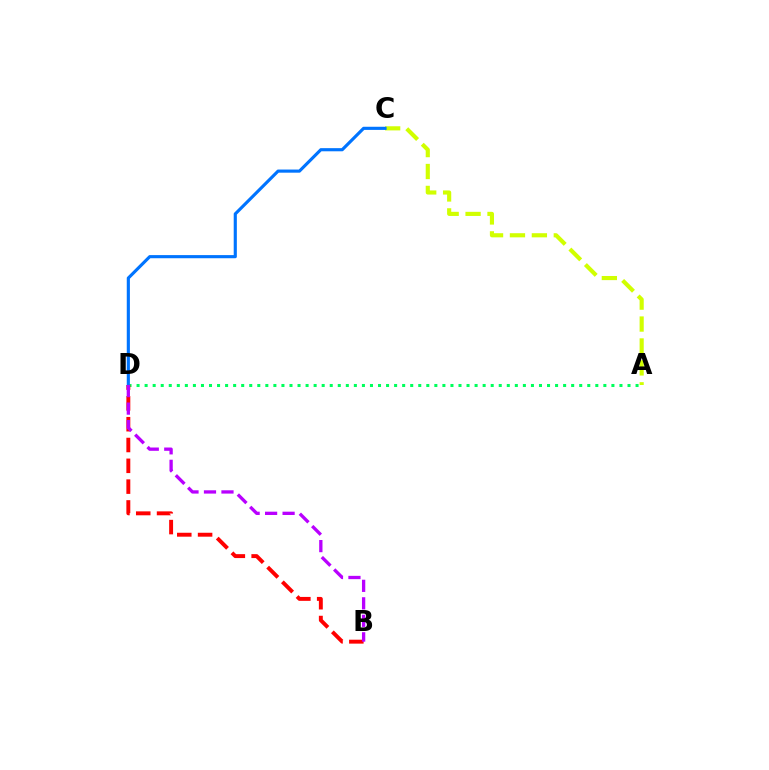{('A', 'D'): [{'color': '#00ff5c', 'line_style': 'dotted', 'thickness': 2.19}], ('A', 'C'): [{'color': '#d1ff00', 'line_style': 'dashed', 'thickness': 2.98}], ('B', 'D'): [{'color': '#ff0000', 'line_style': 'dashed', 'thickness': 2.83}, {'color': '#b900ff', 'line_style': 'dashed', 'thickness': 2.38}], ('C', 'D'): [{'color': '#0074ff', 'line_style': 'solid', 'thickness': 2.26}]}